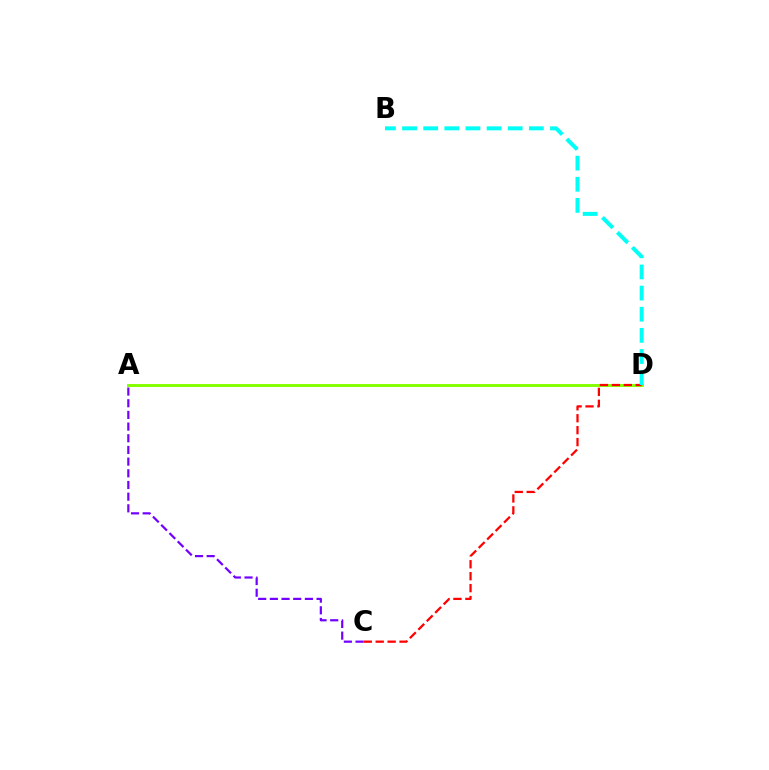{('A', 'D'): [{'color': '#84ff00', 'line_style': 'solid', 'thickness': 2.11}], ('C', 'D'): [{'color': '#ff0000', 'line_style': 'dashed', 'thickness': 1.62}], ('A', 'C'): [{'color': '#7200ff', 'line_style': 'dashed', 'thickness': 1.59}], ('B', 'D'): [{'color': '#00fff6', 'line_style': 'dashed', 'thickness': 2.87}]}